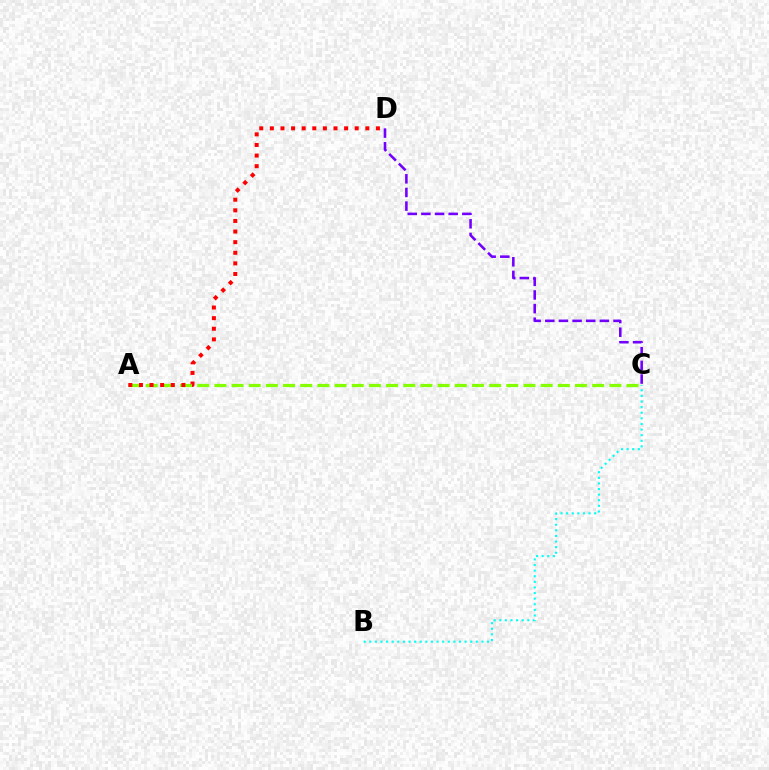{('A', 'C'): [{'color': '#84ff00', 'line_style': 'dashed', 'thickness': 2.33}], ('C', 'D'): [{'color': '#7200ff', 'line_style': 'dashed', 'thickness': 1.85}], ('A', 'D'): [{'color': '#ff0000', 'line_style': 'dotted', 'thickness': 2.88}], ('B', 'C'): [{'color': '#00fff6', 'line_style': 'dotted', 'thickness': 1.52}]}